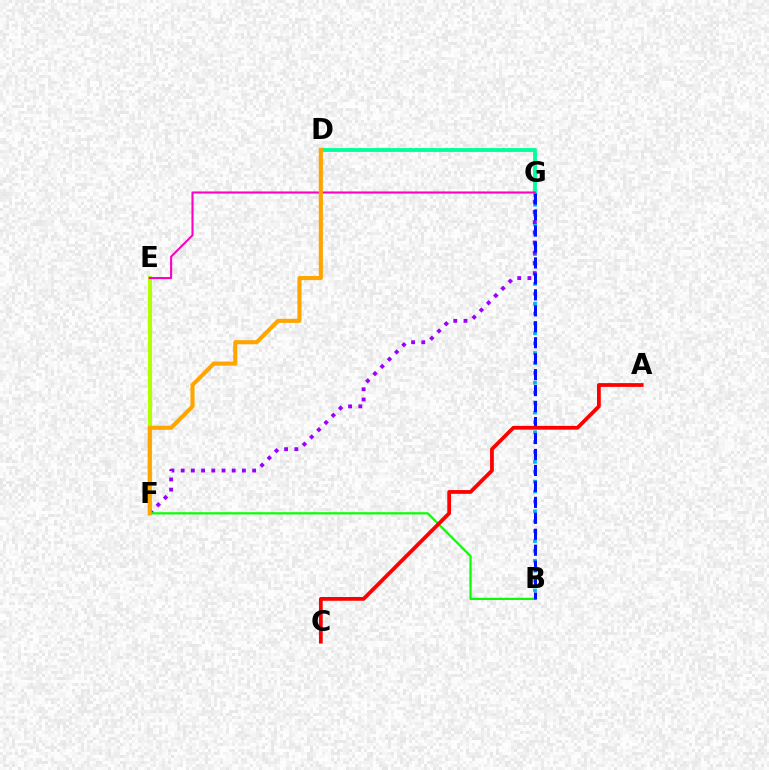{('E', 'F'): [{'color': '#b3ff00', 'line_style': 'solid', 'thickness': 2.97}], ('B', 'G'): [{'color': '#00b5ff', 'line_style': 'dotted', 'thickness': 2.69}, {'color': '#0010ff', 'line_style': 'dashed', 'thickness': 2.17}], ('F', 'G'): [{'color': '#9b00ff', 'line_style': 'dotted', 'thickness': 2.77}], ('B', 'F'): [{'color': '#08ff00', 'line_style': 'solid', 'thickness': 1.6}], ('D', 'G'): [{'color': '#00ff9d', 'line_style': 'solid', 'thickness': 2.76}], ('A', 'C'): [{'color': '#ff0000', 'line_style': 'solid', 'thickness': 2.72}], ('E', 'G'): [{'color': '#ff00bd', 'line_style': 'solid', 'thickness': 1.51}], ('D', 'F'): [{'color': '#ffa500', 'line_style': 'solid', 'thickness': 2.96}]}